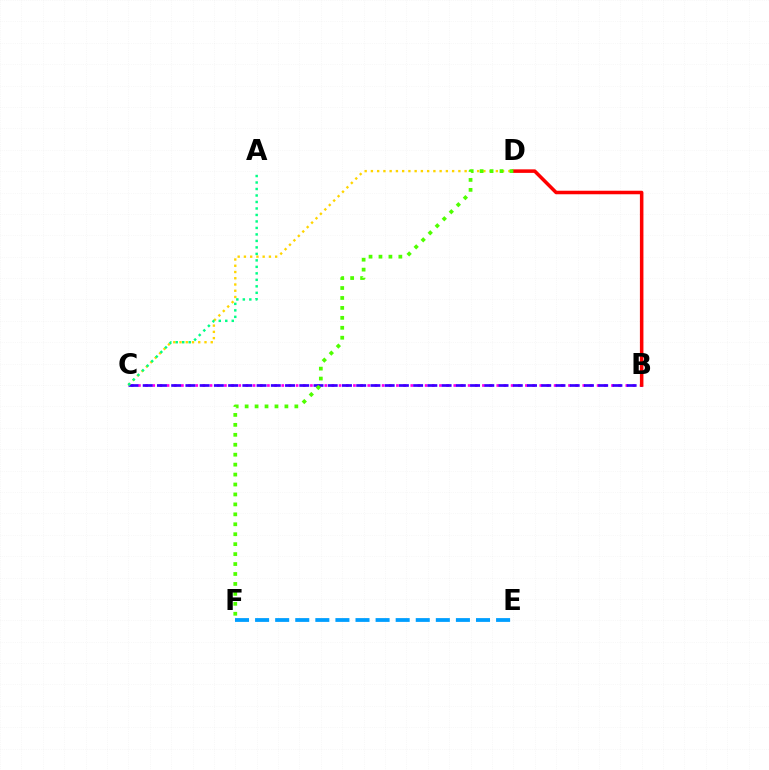{('B', 'C'): [{'color': '#ff00ed', 'line_style': 'dotted', 'thickness': 1.95}, {'color': '#3700ff', 'line_style': 'dashed', 'thickness': 1.93}], ('C', 'D'): [{'color': '#ffd500', 'line_style': 'dotted', 'thickness': 1.7}], ('A', 'C'): [{'color': '#00ff86', 'line_style': 'dotted', 'thickness': 1.76}], ('B', 'D'): [{'color': '#ff0000', 'line_style': 'solid', 'thickness': 2.54}], ('E', 'F'): [{'color': '#009eff', 'line_style': 'dashed', 'thickness': 2.73}], ('D', 'F'): [{'color': '#4fff00', 'line_style': 'dotted', 'thickness': 2.7}]}